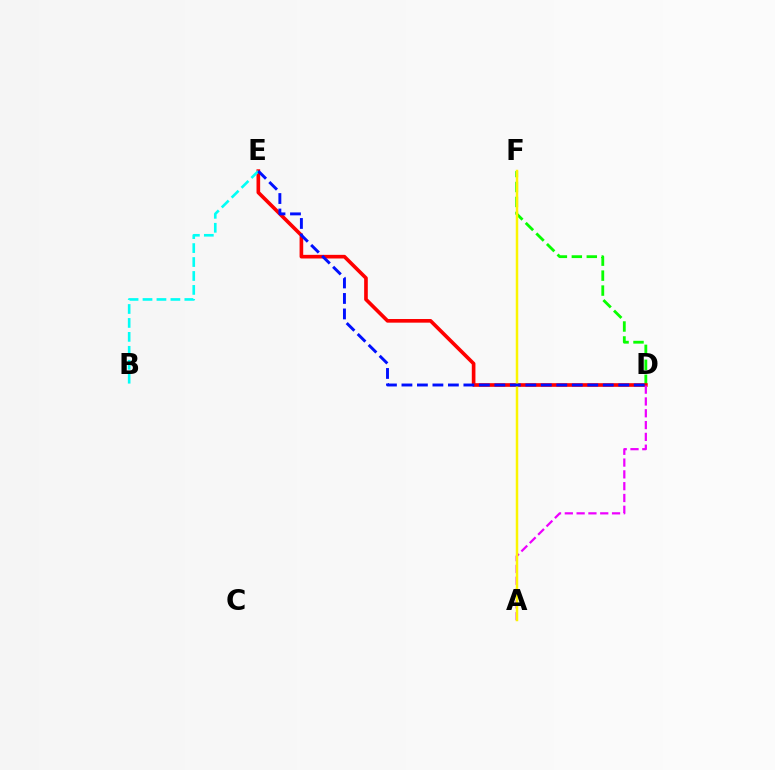{('D', 'F'): [{'color': '#08ff00', 'line_style': 'dashed', 'thickness': 2.03}], ('D', 'E'): [{'color': '#ff0000', 'line_style': 'solid', 'thickness': 2.63}, {'color': '#0010ff', 'line_style': 'dashed', 'thickness': 2.1}], ('B', 'E'): [{'color': '#00fff6', 'line_style': 'dashed', 'thickness': 1.89}], ('A', 'D'): [{'color': '#ee00ff', 'line_style': 'dashed', 'thickness': 1.6}], ('A', 'F'): [{'color': '#fcf500', 'line_style': 'solid', 'thickness': 1.79}]}